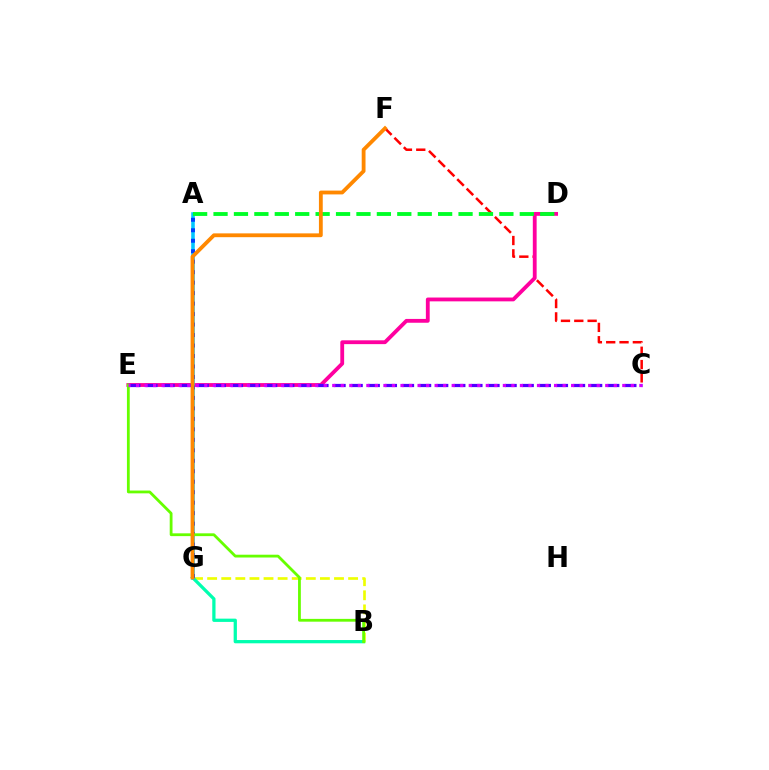{('B', 'G'): [{'color': '#eeff00', 'line_style': 'dashed', 'thickness': 1.91}, {'color': '#00ffaf', 'line_style': 'solid', 'thickness': 2.35}], ('C', 'F'): [{'color': '#ff0000', 'line_style': 'dashed', 'thickness': 1.81}], ('D', 'E'): [{'color': '#ff00a0', 'line_style': 'solid', 'thickness': 2.75}], ('A', 'G'): [{'color': '#00c7ff', 'line_style': 'solid', 'thickness': 2.56}, {'color': '#003fff', 'line_style': 'dotted', 'thickness': 2.85}], ('A', 'D'): [{'color': '#00ff27', 'line_style': 'dashed', 'thickness': 2.77}], ('C', 'E'): [{'color': '#4f00ff', 'line_style': 'dashed', 'thickness': 2.32}, {'color': '#d600ff', 'line_style': 'dotted', 'thickness': 2.32}], ('B', 'E'): [{'color': '#66ff00', 'line_style': 'solid', 'thickness': 2.01}], ('F', 'G'): [{'color': '#ff8800', 'line_style': 'solid', 'thickness': 2.75}]}